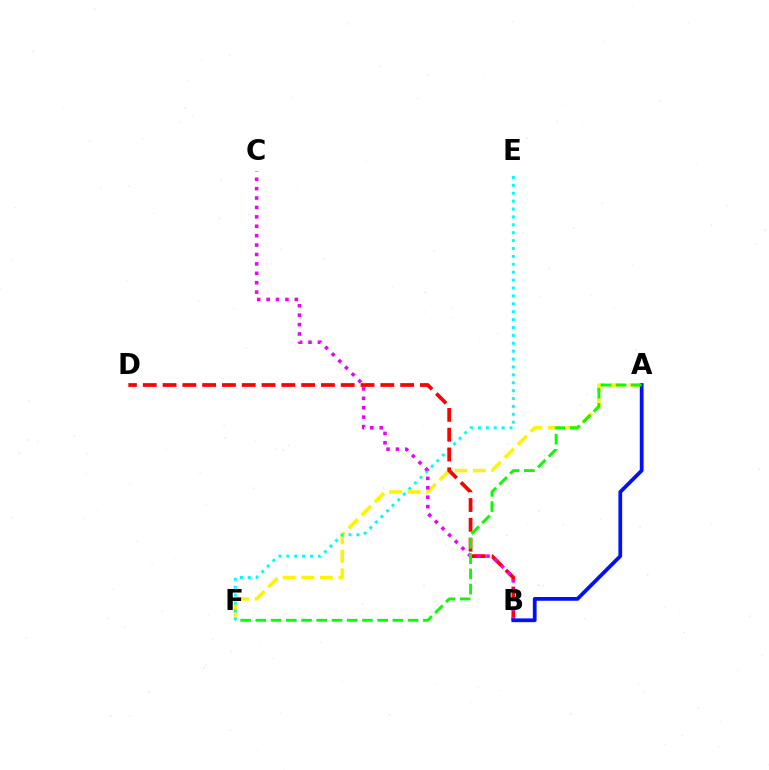{('A', 'F'): [{'color': '#fcf500', 'line_style': 'dashed', 'thickness': 2.52}, {'color': '#08ff00', 'line_style': 'dashed', 'thickness': 2.07}], ('E', 'F'): [{'color': '#00fff6', 'line_style': 'dotted', 'thickness': 2.15}], ('B', 'D'): [{'color': '#ff0000', 'line_style': 'dashed', 'thickness': 2.69}], ('B', 'C'): [{'color': '#ee00ff', 'line_style': 'dotted', 'thickness': 2.56}], ('A', 'B'): [{'color': '#0010ff', 'line_style': 'solid', 'thickness': 2.7}]}